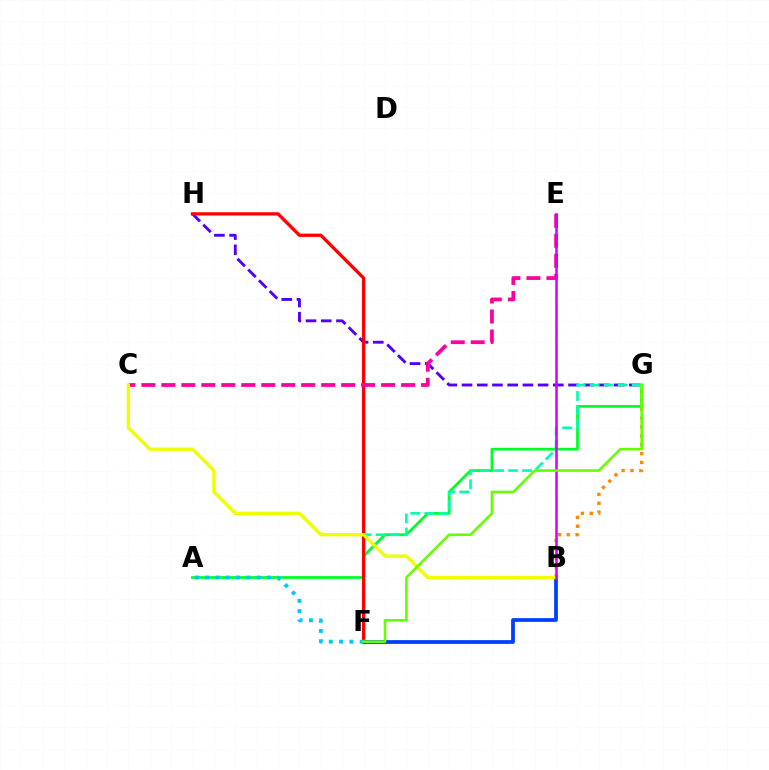{('B', 'G'): [{'color': '#ff8800', 'line_style': 'dotted', 'thickness': 2.41}], ('G', 'H'): [{'color': '#4f00ff', 'line_style': 'dashed', 'thickness': 2.07}], ('A', 'G'): [{'color': '#00ff27', 'line_style': 'solid', 'thickness': 1.99}], ('F', 'G'): [{'color': '#00ffaf', 'line_style': 'dashed', 'thickness': 1.91}, {'color': '#66ff00', 'line_style': 'solid', 'thickness': 1.87}], ('F', 'H'): [{'color': '#ff0000', 'line_style': 'solid', 'thickness': 2.37}], ('C', 'E'): [{'color': '#ff00a0', 'line_style': 'dashed', 'thickness': 2.71}], ('B', 'F'): [{'color': '#003fff', 'line_style': 'solid', 'thickness': 2.7}], ('B', 'C'): [{'color': '#eeff00', 'line_style': 'solid', 'thickness': 2.38}], ('B', 'E'): [{'color': '#d600ff', 'line_style': 'solid', 'thickness': 1.83}], ('A', 'F'): [{'color': '#00c7ff', 'line_style': 'dotted', 'thickness': 2.8}]}